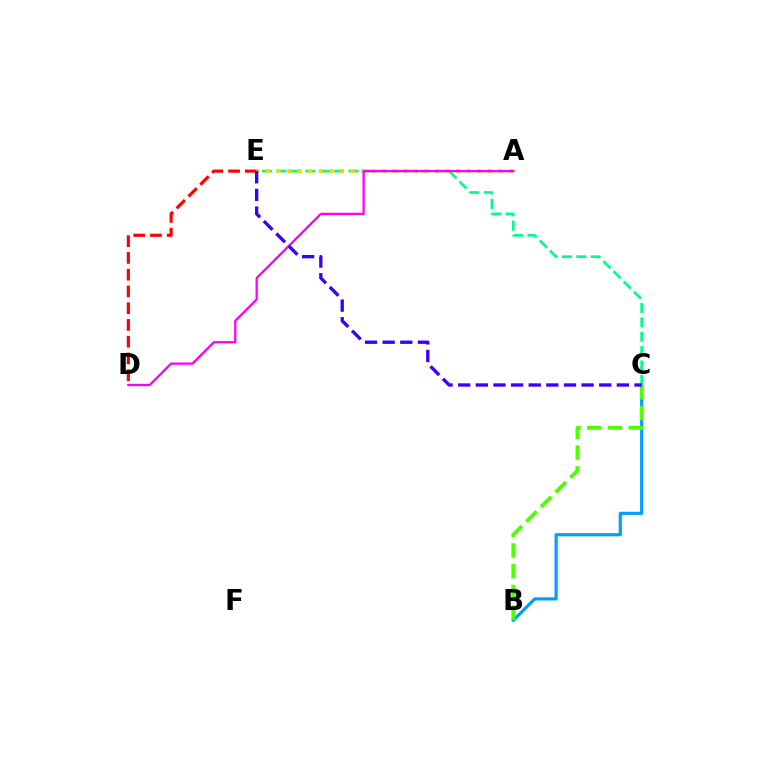{('B', 'C'): [{'color': '#009eff', 'line_style': 'solid', 'thickness': 2.29}, {'color': '#4fff00', 'line_style': 'dashed', 'thickness': 2.82}], ('C', 'E'): [{'color': '#00ff86', 'line_style': 'dashed', 'thickness': 1.96}, {'color': '#3700ff', 'line_style': 'dashed', 'thickness': 2.4}], ('A', 'E'): [{'color': '#ffd500', 'line_style': 'dotted', 'thickness': 2.87}], ('D', 'E'): [{'color': '#ff0000', 'line_style': 'dashed', 'thickness': 2.28}], ('A', 'D'): [{'color': '#ff00ed', 'line_style': 'solid', 'thickness': 1.64}]}